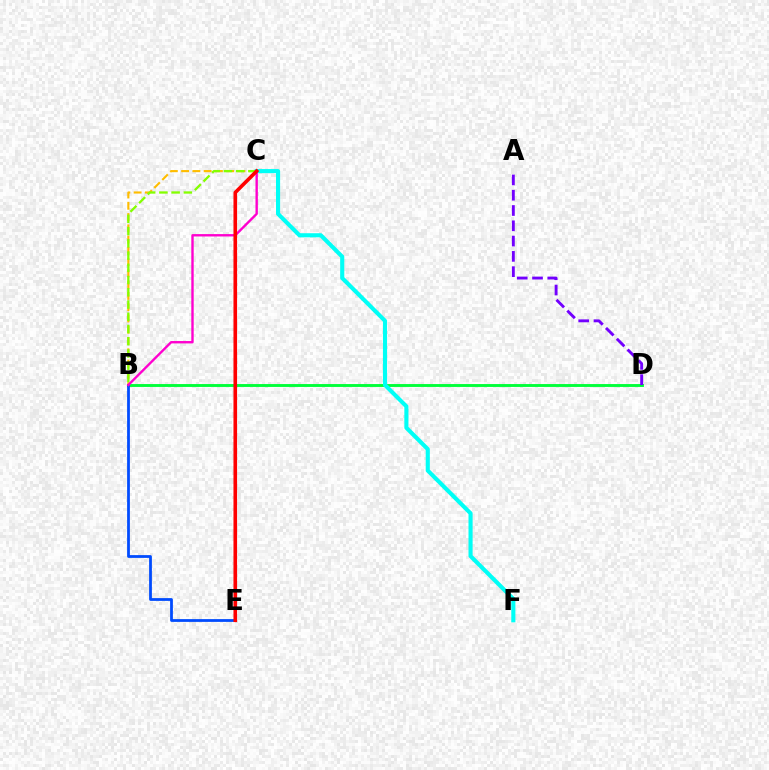{('B', 'D'): [{'color': '#00ff39', 'line_style': 'solid', 'thickness': 2.08}], ('B', 'C'): [{'color': '#ffbd00', 'line_style': 'dashed', 'thickness': 1.53}, {'color': '#84ff00', 'line_style': 'dashed', 'thickness': 1.66}, {'color': '#ff00cf', 'line_style': 'solid', 'thickness': 1.71}], ('C', 'F'): [{'color': '#00fff6', 'line_style': 'solid', 'thickness': 2.96}], ('B', 'E'): [{'color': '#004bff', 'line_style': 'solid', 'thickness': 1.99}], ('A', 'D'): [{'color': '#7200ff', 'line_style': 'dashed', 'thickness': 2.08}], ('C', 'E'): [{'color': '#ff0000', 'line_style': 'solid', 'thickness': 2.6}]}